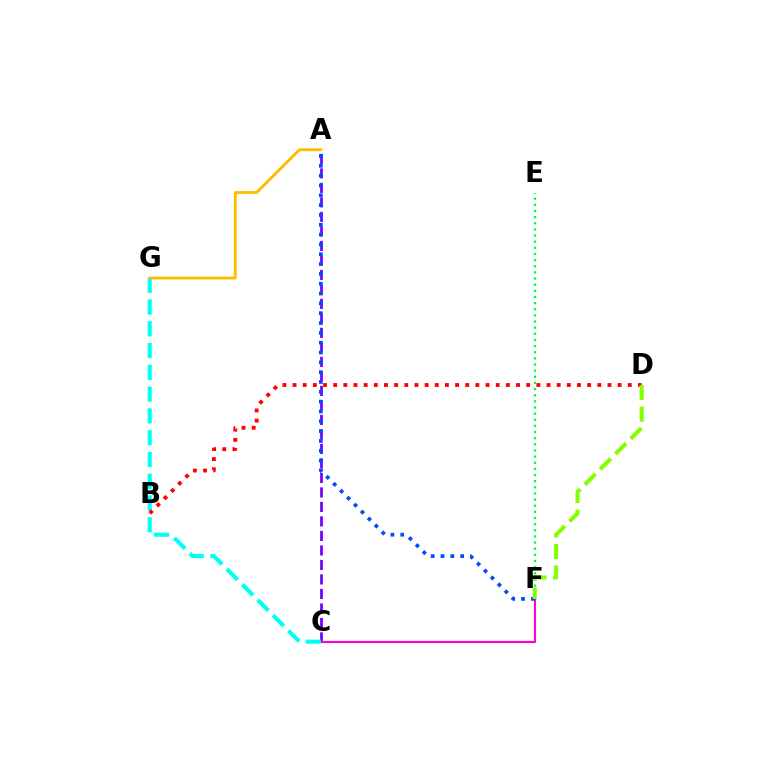{('A', 'C'): [{'color': '#7200ff', 'line_style': 'dashed', 'thickness': 1.97}], ('C', 'F'): [{'color': '#ff00cf', 'line_style': 'solid', 'thickness': 1.55}], ('C', 'G'): [{'color': '#00fff6', 'line_style': 'dashed', 'thickness': 2.96}], ('E', 'F'): [{'color': '#00ff39', 'line_style': 'dotted', 'thickness': 1.67}], ('A', 'G'): [{'color': '#ffbd00', 'line_style': 'solid', 'thickness': 2.08}], ('A', 'F'): [{'color': '#004bff', 'line_style': 'dotted', 'thickness': 2.67}], ('B', 'D'): [{'color': '#ff0000', 'line_style': 'dotted', 'thickness': 2.76}], ('D', 'F'): [{'color': '#84ff00', 'line_style': 'dashed', 'thickness': 2.93}]}